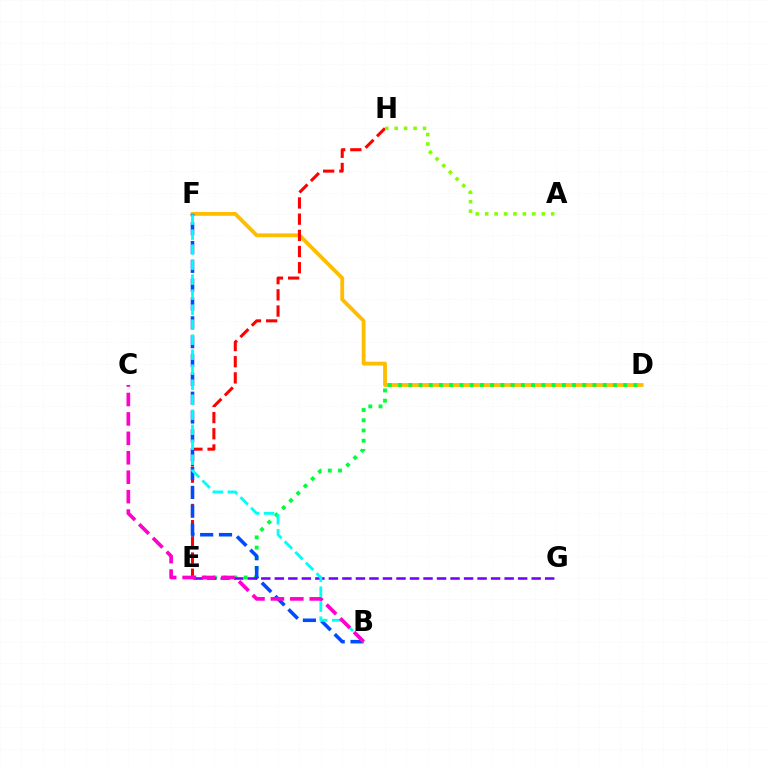{('D', 'F'): [{'color': '#ffbd00', 'line_style': 'solid', 'thickness': 2.74}], ('E', 'H'): [{'color': '#ff0000', 'line_style': 'dashed', 'thickness': 2.2}], ('D', 'E'): [{'color': '#00ff39', 'line_style': 'dotted', 'thickness': 2.78}], ('A', 'H'): [{'color': '#84ff00', 'line_style': 'dotted', 'thickness': 2.56}], ('B', 'F'): [{'color': '#004bff', 'line_style': 'dashed', 'thickness': 2.56}, {'color': '#00fff6', 'line_style': 'dashed', 'thickness': 2.04}], ('E', 'G'): [{'color': '#7200ff', 'line_style': 'dashed', 'thickness': 1.84}], ('B', 'C'): [{'color': '#ff00cf', 'line_style': 'dashed', 'thickness': 2.64}]}